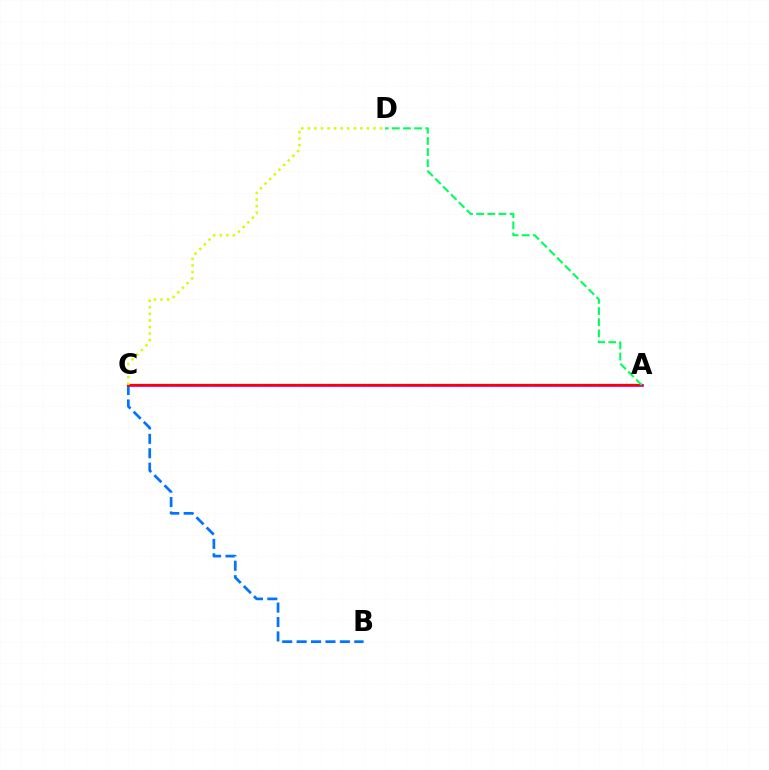{('B', 'C'): [{'color': '#0074ff', 'line_style': 'dashed', 'thickness': 1.96}], ('A', 'C'): [{'color': '#b900ff', 'line_style': 'solid', 'thickness': 1.96}, {'color': '#ff0000', 'line_style': 'solid', 'thickness': 1.61}], ('C', 'D'): [{'color': '#d1ff00', 'line_style': 'dotted', 'thickness': 1.78}], ('A', 'D'): [{'color': '#00ff5c', 'line_style': 'dashed', 'thickness': 1.51}]}